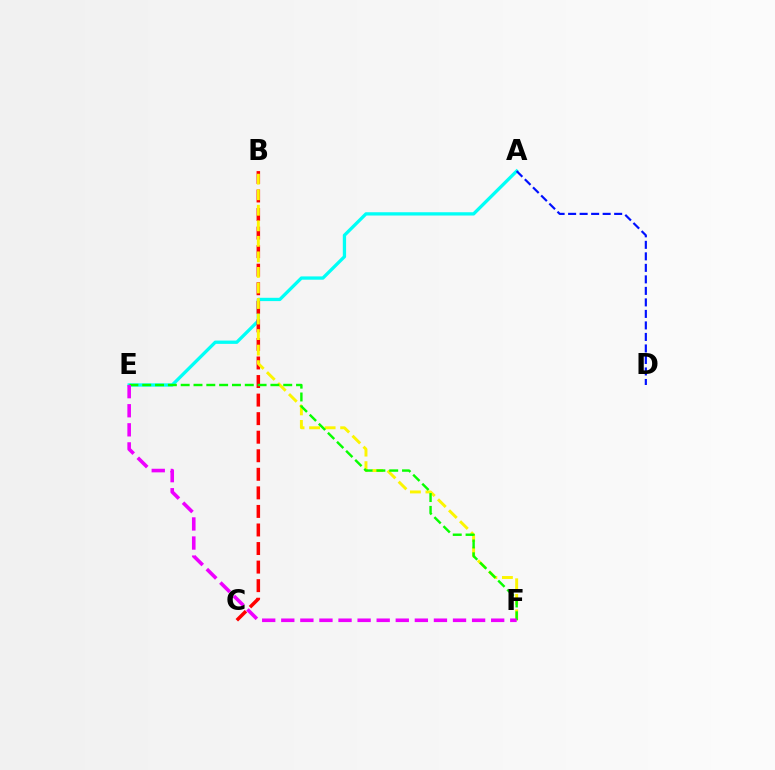{('A', 'E'): [{'color': '#00fff6', 'line_style': 'solid', 'thickness': 2.37}], ('B', 'C'): [{'color': '#ff0000', 'line_style': 'dashed', 'thickness': 2.52}], ('A', 'D'): [{'color': '#0010ff', 'line_style': 'dashed', 'thickness': 1.56}], ('B', 'F'): [{'color': '#fcf500', 'line_style': 'dashed', 'thickness': 2.11}], ('E', 'F'): [{'color': '#08ff00', 'line_style': 'dashed', 'thickness': 1.74}, {'color': '#ee00ff', 'line_style': 'dashed', 'thickness': 2.59}]}